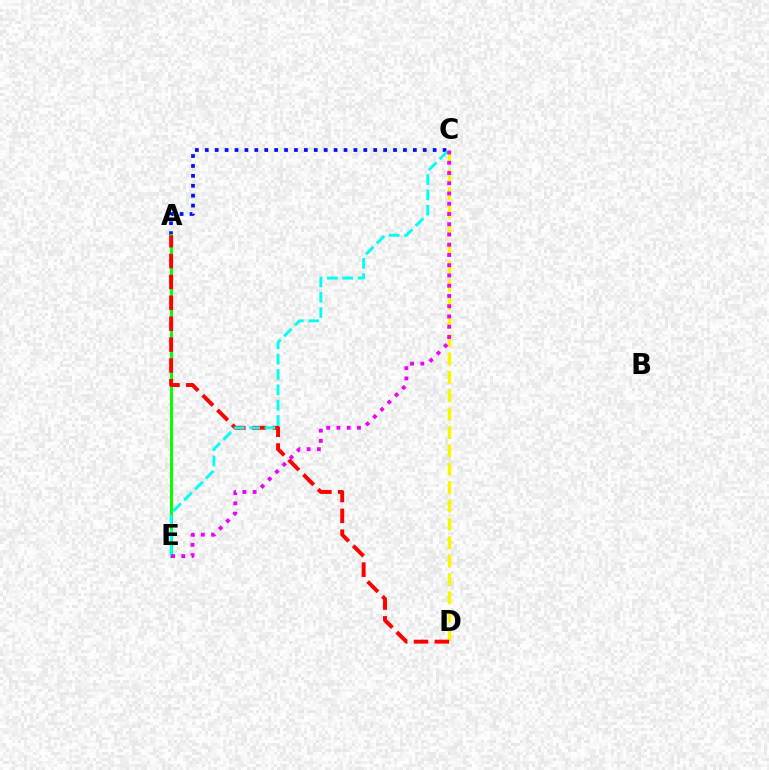{('A', 'C'): [{'color': '#0010ff', 'line_style': 'dotted', 'thickness': 2.69}], ('A', 'E'): [{'color': '#08ff00', 'line_style': 'solid', 'thickness': 2.19}], ('C', 'D'): [{'color': '#fcf500', 'line_style': 'dashed', 'thickness': 2.5}], ('A', 'D'): [{'color': '#ff0000', 'line_style': 'dashed', 'thickness': 2.84}], ('C', 'E'): [{'color': '#00fff6', 'line_style': 'dashed', 'thickness': 2.09}, {'color': '#ee00ff', 'line_style': 'dotted', 'thickness': 2.78}]}